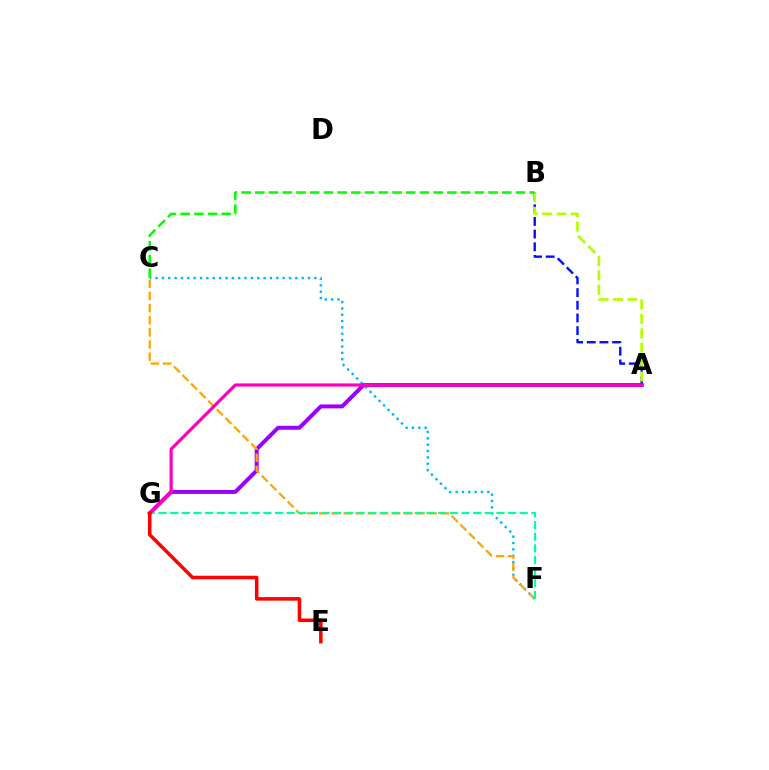{('C', 'F'): [{'color': '#00b5ff', 'line_style': 'dotted', 'thickness': 1.73}, {'color': '#ffa500', 'line_style': 'dashed', 'thickness': 1.65}], ('A', 'G'): [{'color': '#9b00ff', 'line_style': 'solid', 'thickness': 2.86}, {'color': '#ff00bd', 'line_style': 'solid', 'thickness': 2.3}], ('A', 'B'): [{'color': '#0010ff', 'line_style': 'dashed', 'thickness': 1.72}, {'color': '#b3ff00', 'line_style': 'dashed', 'thickness': 1.95}], ('F', 'G'): [{'color': '#00ff9d', 'line_style': 'dashed', 'thickness': 1.58}], ('B', 'C'): [{'color': '#08ff00', 'line_style': 'dashed', 'thickness': 1.86}], ('E', 'G'): [{'color': '#ff0000', 'line_style': 'solid', 'thickness': 2.55}]}